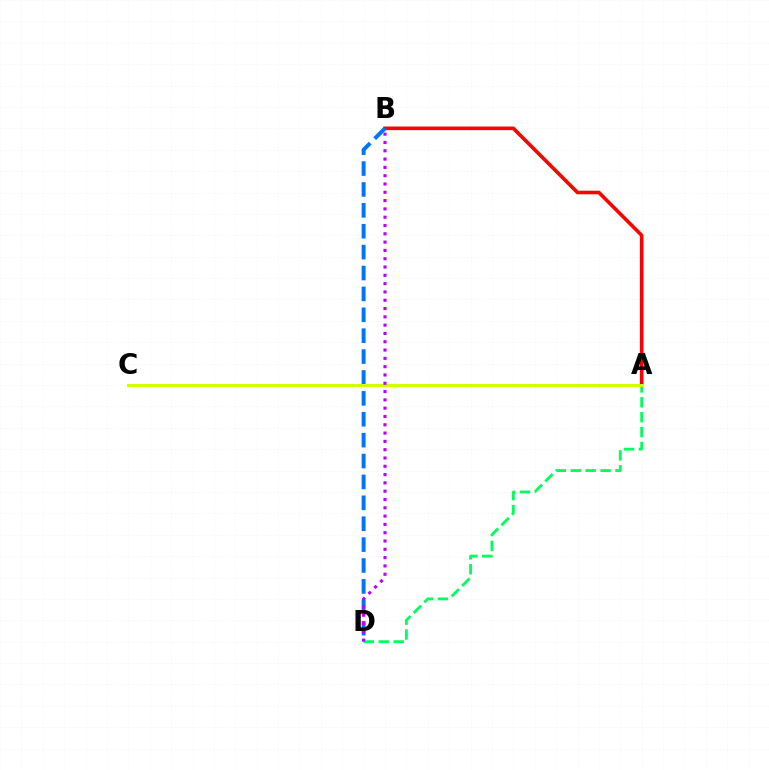{('A', 'D'): [{'color': '#00ff5c', 'line_style': 'dashed', 'thickness': 2.03}], ('A', 'B'): [{'color': '#ff0000', 'line_style': 'solid', 'thickness': 2.61}], ('B', 'D'): [{'color': '#0074ff', 'line_style': 'dashed', 'thickness': 2.84}, {'color': '#b900ff', 'line_style': 'dotted', 'thickness': 2.26}], ('A', 'C'): [{'color': '#d1ff00', 'line_style': 'solid', 'thickness': 2.15}]}